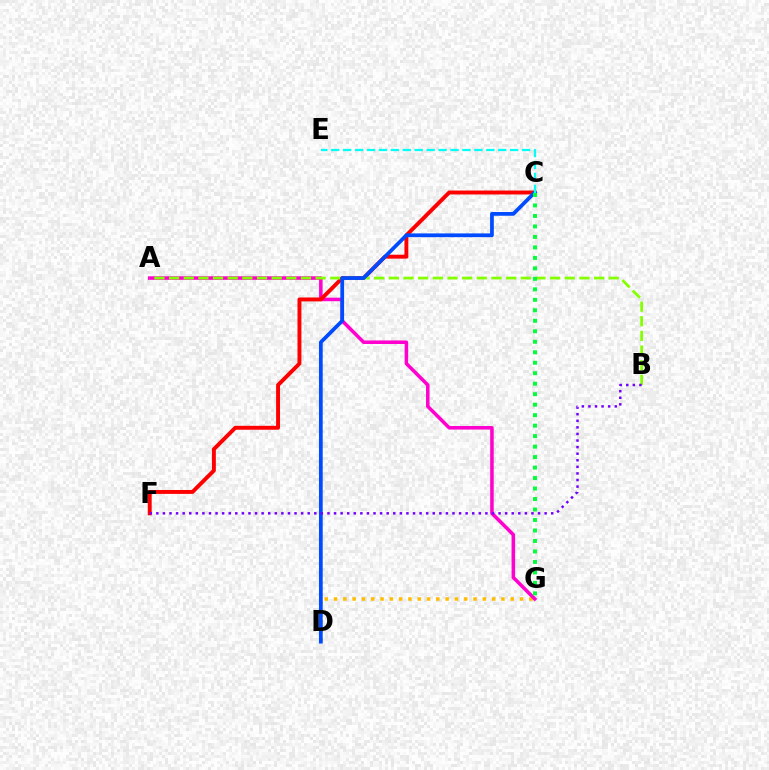{('D', 'G'): [{'color': '#ffbd00', 'line_style': 'dotted', 'thickness': 2.53}], ('A', 'G'): [{'color': '#ff00cf', 'line_style': 'solid', 'thickness': 2.55}], ('C', 'F'): [{'color': '#ff0000', 'line_style': 'solid', 'thickness': 2.82}], ('A', 'B'): [{'color': '#84ff00', 'line_style': 'dashed', 'thickness': 1.99}], ('C', 'D'): [{'color': '#004bff', 'line_style': 'solid', 'thickness': 2.7}], ('C', 'E'): [{'color': '#00fff6', 'line_style': 'dashed', 'thickness': 1.62}], ('B', 'F'): [{'color': '#7200ff', 'line_style': 'dotted', 'thickness': 1.79}], ('C', 'G'): [{'color': '#00ff39', 'line_style': 'dotted', 'thickness': 2.85}]}